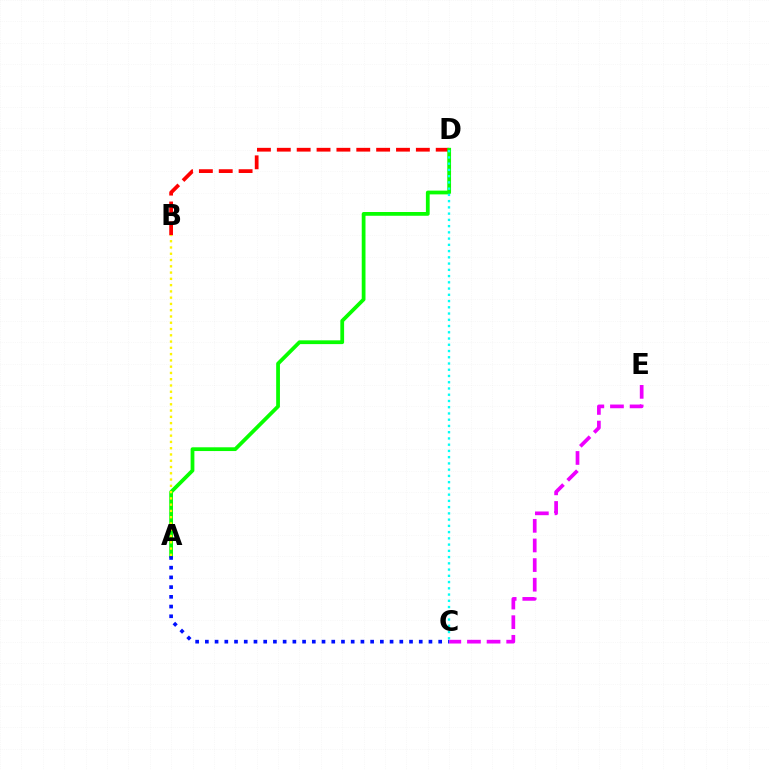{('B', 'D'): [{'color': '#ff0000', 'line_style': 'dashed', 'thickness': 2.7}], ('C', 'E'): [{'color': '#ee00ff', 'line_style': 'dashed', 'thickness': 2.67}], ('A', 'D'): [{'color': '#08ff00', 'line_style': 'solid', 'thickness': 2.71}], ('C', 'D'): [{'color': '#00fff6', 'line_style': 'dotted', 'thickness': 1.7}], ('A', 'C'): [{'color': '#0010ff', 'line_style': 'dotted', 'thickness': 2.64}], ('A', 'B'): [{'color': '#fcf500', 'line_style': 'dotted', 'thickness': 1.7}]}